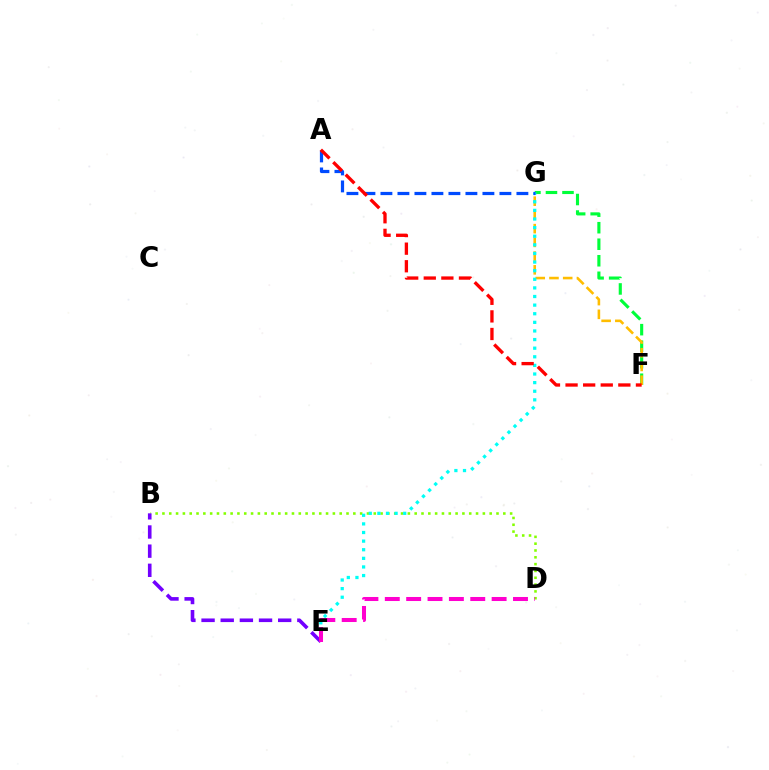{('B', 'D'): [{'color': '#84ff00', 'line_style': 'dotted', 'thickness': 1.85}], ('F', 'G'): [{'color': '#00ff39', 'line_style': 'dashed', 'thickness': 2.24}, {'color': '#ffbd00', 'line_style': 'dashed', 'thickness': 1.87}], ('B', 'E'): [{'color': '#7200ff', 'line_style': 'dashed', 'thickness': 2.6}], ('E', 'G'): [{'color': '#00fff6', 'line_style': 'dotted', 'thickness': 2.34}], ('D', 'E'): [{'color': '#ff00cf', 'line_style': 'dashed', 'thickness': 2.9}], ('A', 'G'): [{'color': '#004bff', 'line_style': 'dashed', 'thickness': 2.31}], ('A', 'F'): [{'color': '#ff0000', 'line_style': 'dashed', 'thickness': 2.39}]}